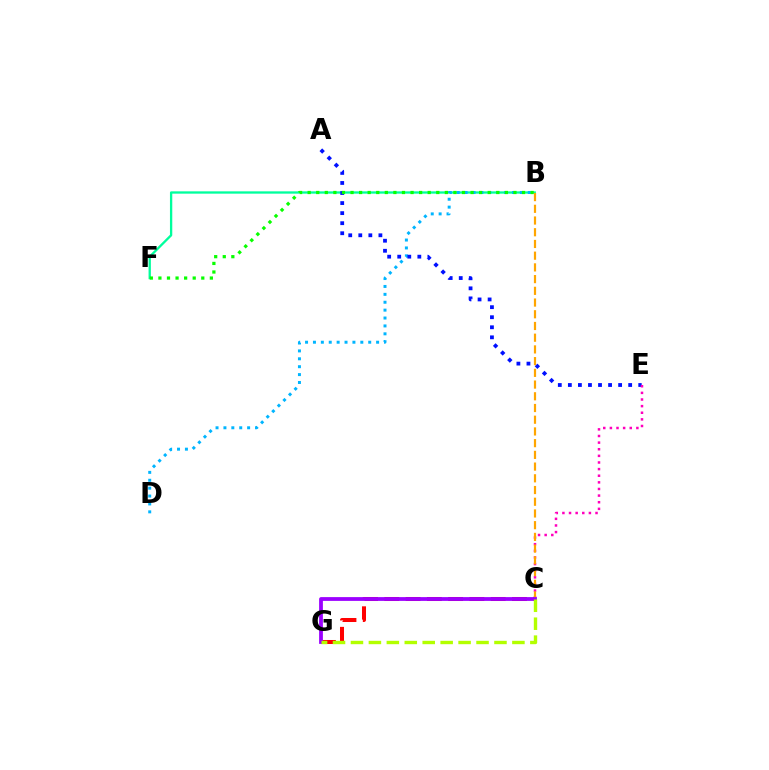{('C', 'G'): [{'color': '#ff0000', 'line_style': 'dashed', 'thickness': 2.89}, {'color': '#9b00ff', 'line_style': 'solid', 'thickness': 2.72}, {'color': '#b3ff00', 'line_style': 'dashed', 'thickness': 2.44}], ('B', 'F'): [{'color': '#00ff9d', 'line_style': 'solid', 'thickness': 1.67}, {'color': '#08ff00', 'line_style': 'dotted', 'thickness': 2.33}], ('B', 'D'): [{'color': '#00b5ff', 'line_style': 'dotted', 'thickness': 2.15}], ('A', 'E'): [{'color': '#0010ff', 'line_style': 'dotted', 'thickness': 2.73}], ('C', 'E'): [{'color': '#ff00bd', 'line_style': 'dotted', 'thickness': 1.8}], ('B', 'C'): [{'color': '#ffa500', 'line_style': 'dashed', 'thickness': 1.59}]}